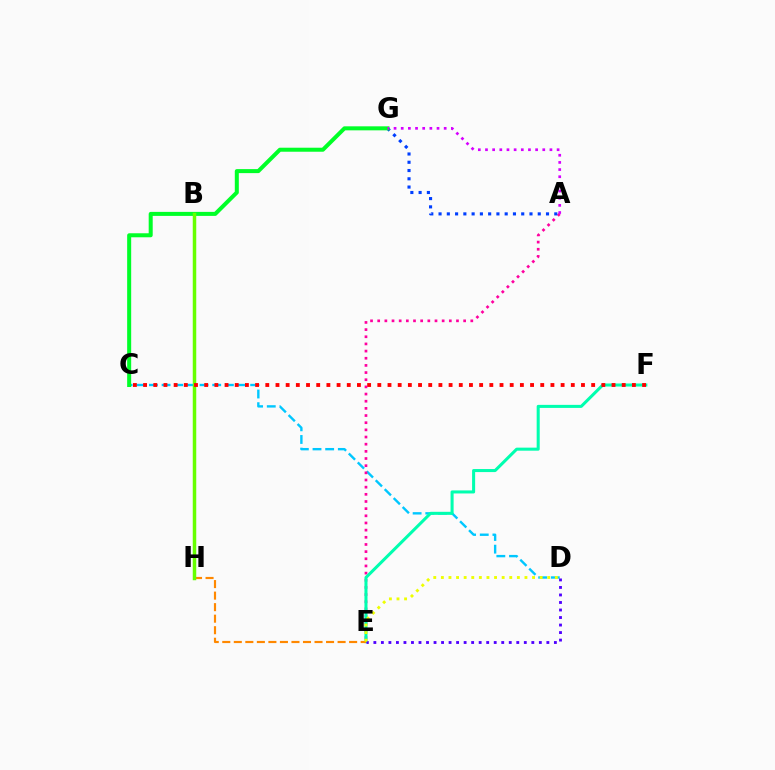{('C', 'D'): [{'color': '#00c7ff', 'line_style': 'dashed', 'thickness': 1.72}], ('A', 'E'): [{'color': '#ff00a0', 'line_style': 'dotted', 'thickness': 1.95}], ('E', 'F'): [{'color': '#00ffaf', 'line_style': 'solid', 'thickness': 2.19}], ('A', 'G'): [{'color': '#003fff', 'line_style': 'dotted', 'thickness': 2.25}, {'color': '#d600ff', 'line_style': 'dotted', 'thickness': 1.95}], ('E', 'H'): [{'color': '#ff8800', 'line_style': 'dashed', 'thickness': 1.57}], ('C', 'G'): [{'color': '#00ff27', 'line_style': 'solid', 'thickness': 2.89}], ('B', 'H'): [{'color': '#66ff00', 'line_style': 'solid', 'thickness': 2.51}], ('D', 'E'): [{'color': '#4f00ff', 'line_style': 'dotted', 'thickness': 2.04}, {'color': '#eeff00', 'line_style': 'dotted', 'thickness': 2.06}], ('C', 'F'): [{'color': '#ff0000', 'line_style': 'dotted', 'thickness': 2.77}]}